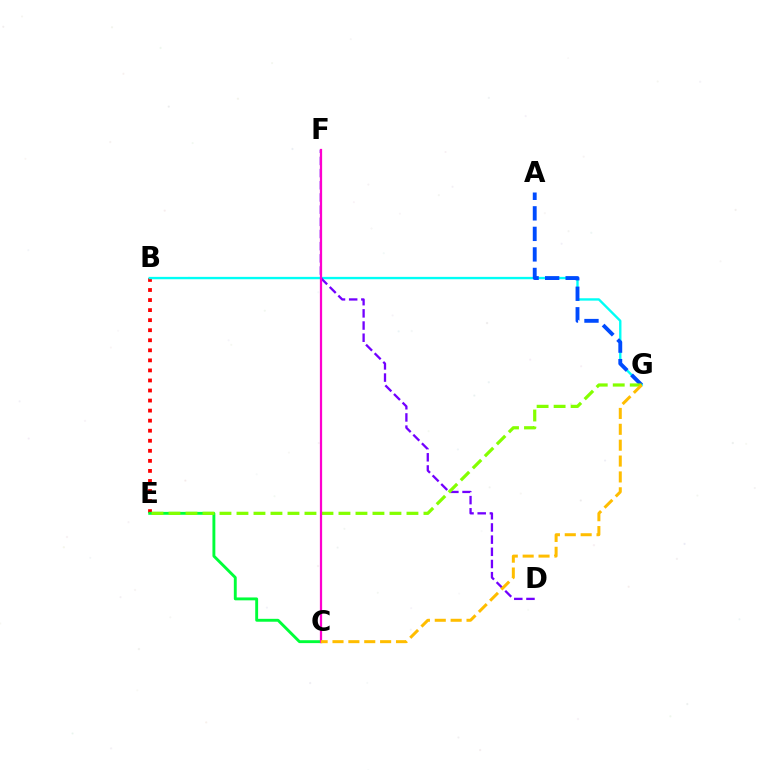{('B', 'E'): [{'color': '#ff0000', 'line_style': 'dotted', 'thickness': 2.73}], ('B', 'G'): [{'color': '#00fff6', 'line_style': 'solid', 'thickness': 1.7}], ('A', 'G'): [{'color': '#004bff', 'line_style': 'dashed', 'thickness': 2.79}], ('D', 'F'): [{'color': '#7200ff', 'line_style': 'dashed', 'thickness': 1.65}], ('C', 'E'): [{'color': '#00ff39', 'line_style': 'solid', 'thickness': 2.08}], ('E', 'G'): [{'color': '#84ff00', 'line_style': 'dashed', 'thickness': 2.31}], ('C', 'F'): [{'color': '#ff00cf', 'line_style': 'solid', 'thickness': 1.61}], ('C', 'G'): [{'color': '#ffbd00', 'line_style': 'dashed', 'thickness': 2.16}]}